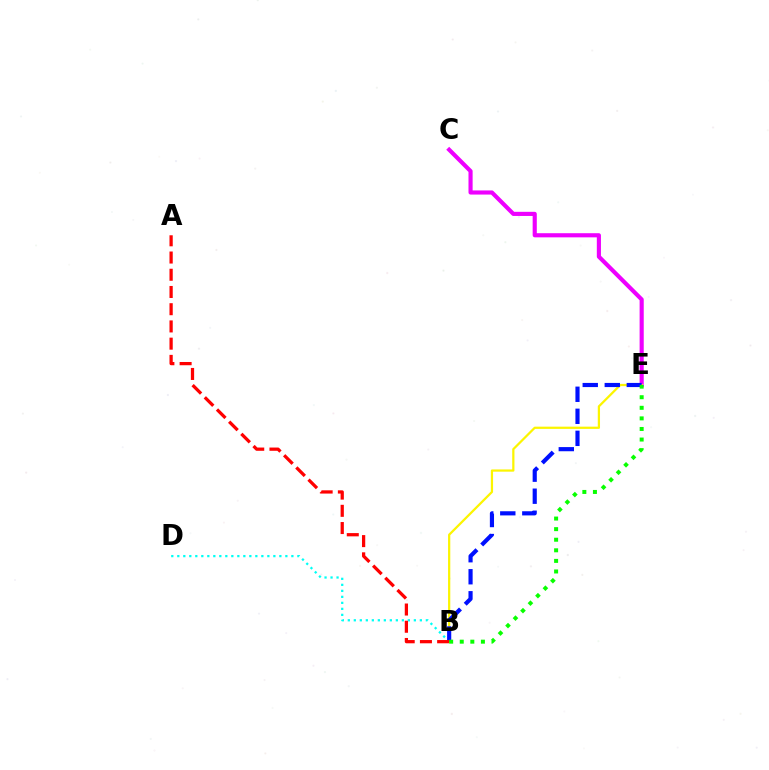{('B', 'D'): [{'color': '#00fff6', 'line_style': 'dotted', 'thickness': 1.63}], ('C', 'E'): [{'color': '#ee00ff', 'line_style': 'solid', 'thickness': 2.98}], ('B', 'E'): [{'color': '#fcf500', 'line_style': 'solid', 'thickness': 1.61}, {'color': '#0010ff', 'line_style': 'dashed', 'thickness': 2.99}, {'color': '#08ff00', 'line_style': 'dotted', 'thickness': 2.87}], ('A', 'B'): [{'color': '#ff0000', 'line_style': 'dashed', 'thickness': 2.34}]}